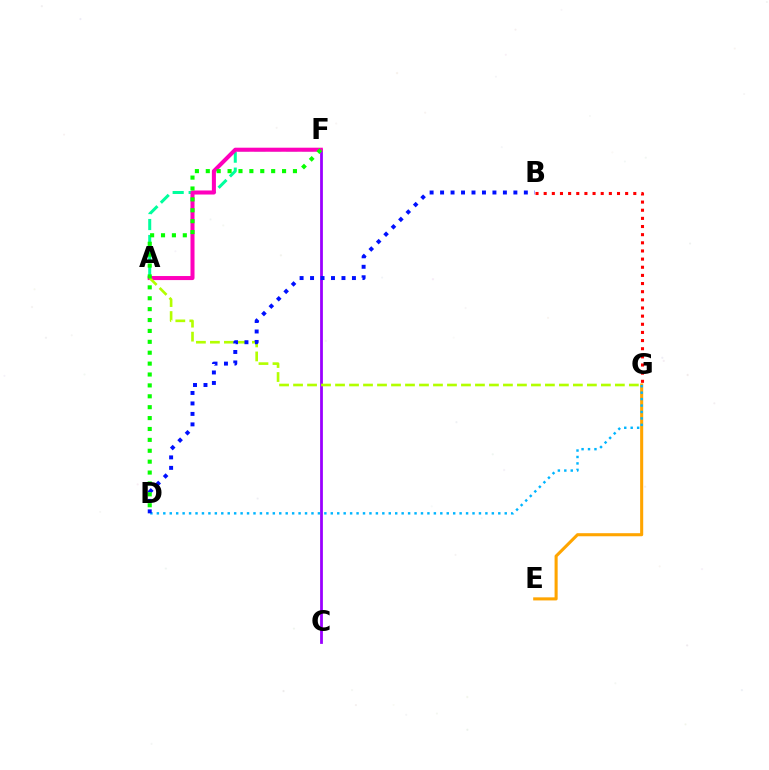{('B', 'G'): [{'color': '#ff0000', 'line_style': 'dotted', 'thickness': 2.21}], ('C', 'F'): [{'color': '#9b00ff', 'line_style': 'solid', 'thickness': 2.0}], ('E', 'G'): [{'color': '#ffa500', 'line_style': 'solid', 'thickness': 2.21}], ('A', 'F'): [{'color': '#00ff9d', 'line_style': 'dashed', 'thickness': 2.17}, {'color': '#ff00bd', 'line_style': 'solid', 'thickness': 2.91}], ('A', 'G'): [{'color': '#b3ff00', 'line_style': 'dashed', 'thickness': 1.9}], ('D', 'G'): [{'color': '#00b5ff', 'line_style': 'dotted', 'thickness': 1.75}], ('B', 'D'): [{'color': '#0010ff', 'line_style': 'dotted', 'thickness': 2.84}], ('D', 'F'): [{'color': '#08ff00', 'line_style': 'dotted', 'thickness': 2.96}]}